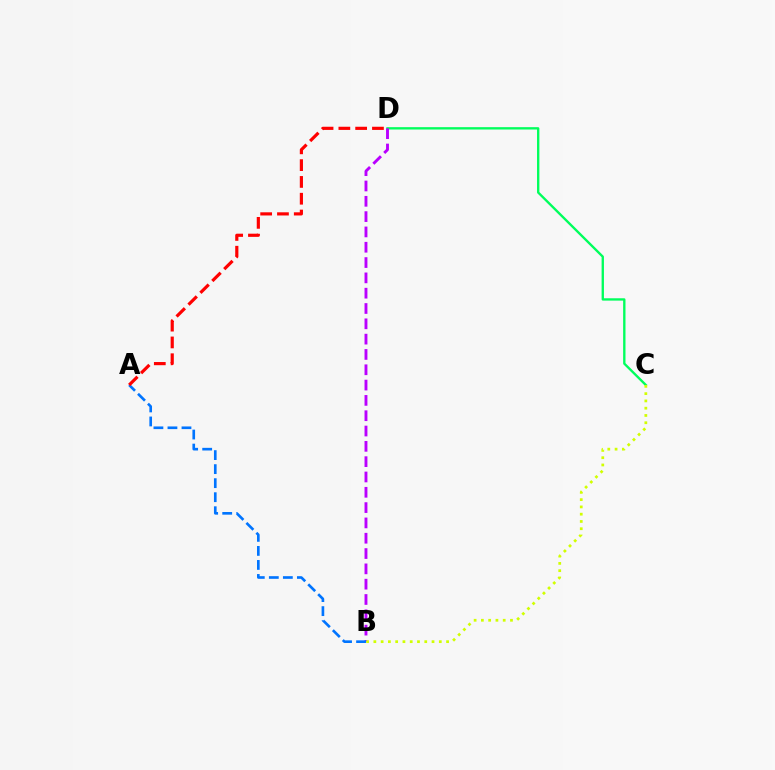{('C', 'D'): [{'color': '#00ff5c', 'line_style': 'solid', 'thickness': 1.69}], ('B', 'D'): [{'color': '#b900ff', 'line_style': 'dashed', 'thickness': 2.08}], ('B', 'C'): [{'color': '#d1ff00', 'line_style': 'dotted', 'thickness': 1.98}], ('A', 'B'): [{'color': '#0074ff', 'line_style': 'dashed', 'thickness': 1.91}], ('A', 'D'): [{'color': '#ff0000', 'line_style': 'dashed', 'thickness': 2.28}]}